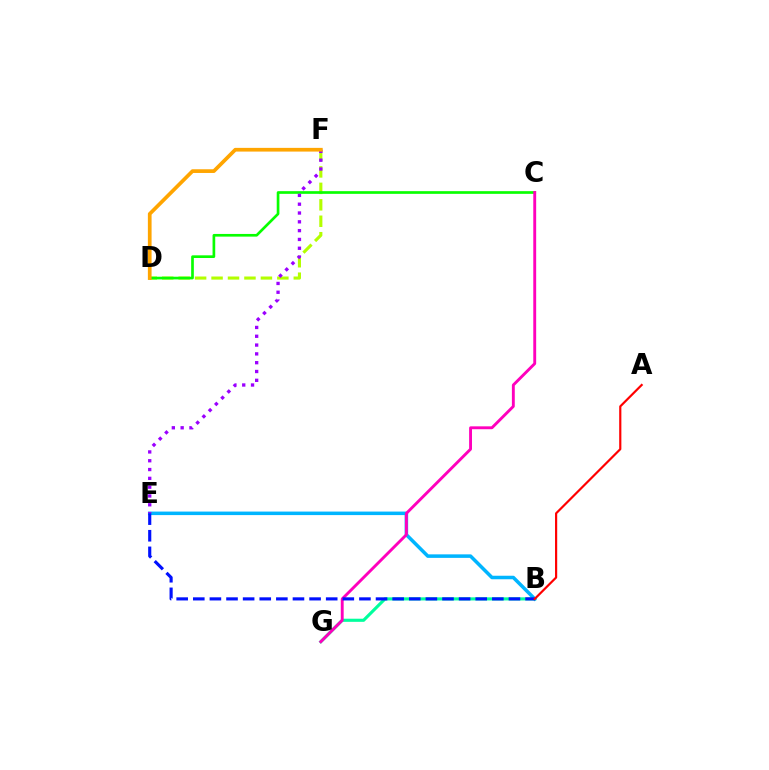{('D', 'F'): [{'color': '#b3ff00', 'line_style': 'dashed', 'thickness': 2.23}, {'color': '#ffa500', 'line_style': 'solid', 'thickness': 2.67}], ('B', 'G'): [{'color': '#00ff9d', 'line_style': 'solid', 'thickness': 2.24}], ('B', 'E'): [{'color': '#00b5ff', 'line_style': 'solid', 'thickness': 2.53}, {'color': '#0010ff', 'line_style': 'dashed', 'thickness': 2.26}], ('C', 'D'): [{'color': '#08ff00', 'line_style': 'solid', 'thickness': 1.93}], ('C', 'G'): [{'color': '#ff00bd', 'line_style': 'solid', 'thickness': 2.08}], ('E', 'F'): [{'color': '#9b00ff', 'line_style': 'dotted', 'thickness': 2.39}], ('A', 'B'): [{'color': '#ff0000', 'line_style': 'solid', 'thickness': 1.57}]}